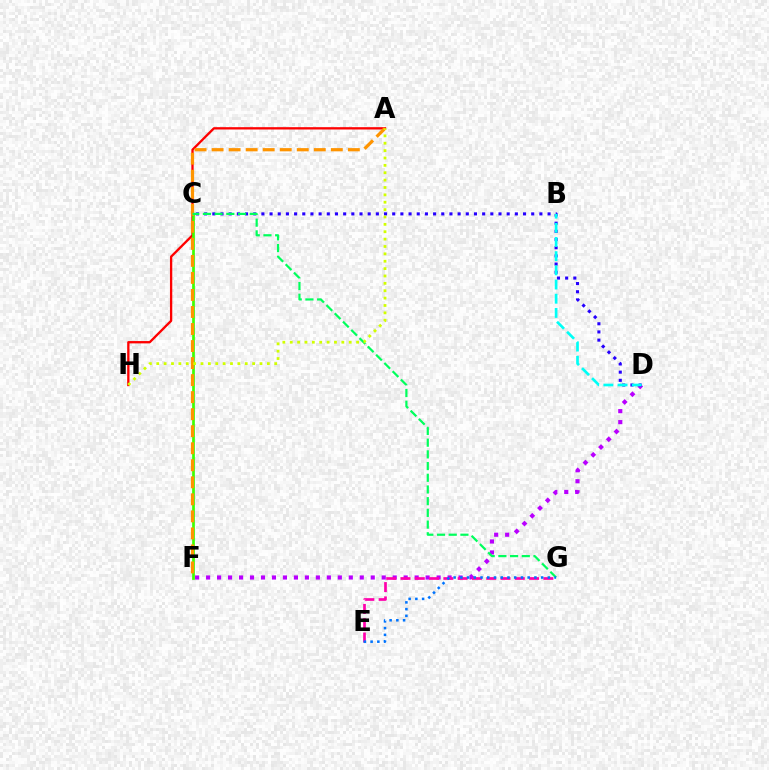{('D', 'F'): [{'color': '#b900ff', 'line_style': 'dotted', 'thickness': 2.98}], ('A', 'H'): [{'color': '#ff0000', 'line_style': 'solid', 'thickness': 1.67}, {'color': '#d1ff00', 'line_style': 'dotted', 'thickness': 2.0}], ('E', 'G'): [{'color': '#ff00ac', 'line_style': 'dashed', 'thickness': 1.94}, {'color': '#0074ff', 'line_style': 'dotted', 'thickness': 1.83}], ('C', 'F'): [{'color': '#3dff00', 'line_style': 'solid', 'thickness': 1.95}], ('C', 'D'): [{'color': '#2500ff', 'line_style': 'dotted', 'thickness': 2.22}], ('A', 'F'): [{'color': '#ff9400', 'line_style': 'dashed', 'thickness': 2.31}], ('B', 'D'): [{'color': '#00fff6', 'line_style': 'dashed', 'thickness': 1.93}], ('C', 'G'): [{'color': '#00ff5c', 'line_style': 'dashed', 'thickness': 1.59}]}